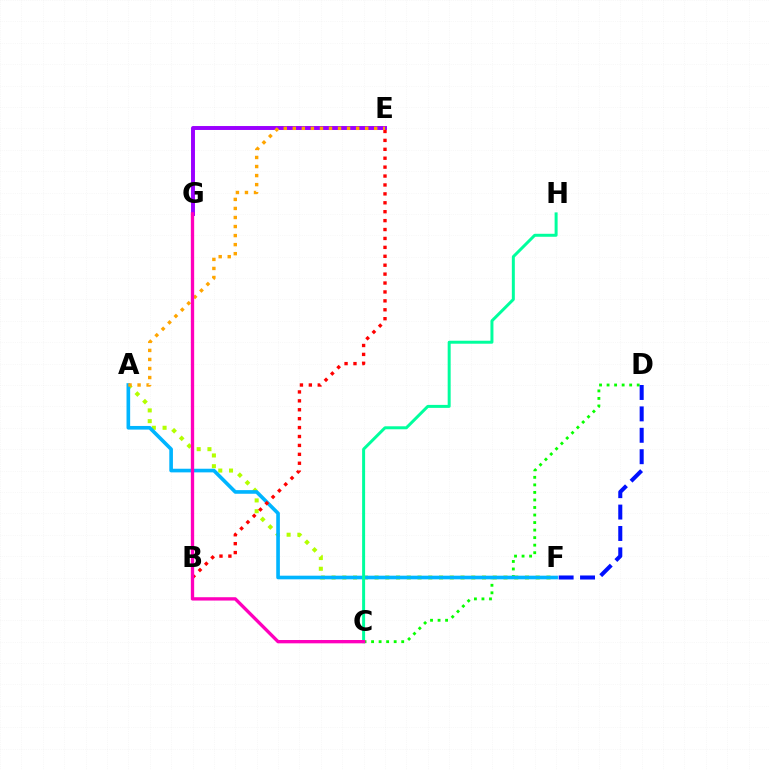{('E', 'G'): [{'color': '#9b00ff', 'line_style': 'solid', 'thickness': 2.84}], ('A', 'F'): [{'color': '#b3ff00', 'line_style': 'dotted', 'thickness': 2.92}, {'color': '#00b5ff', 'line_style': 'solid', 'thickness': 2.62}], ('C', 'D'): [{'color': '#08ff00', 'line_style': 'dotted', 'thickness': 2.05}], ('B', 'E'): [{'color': '#ff0000', 'line_style': 'dotted', 'thickness': 2.42}], ('A', 'E'): [{'color': '#ffa500', 'line_style': 'dotted', 'thickness': 2.46}], ('D', 'F'): [{'color': '#0010ff', 'line_style': 'dashed', 'thickness': 2.91}], ('C', 'H'): [{'color': '#00ff9d', 'line_style': 'solid', 'thickness': 2.15}], ('C', 'G'): [{'color': '#ff00bd', 'line_style': 'solid', 'thickness': 2.4}]}